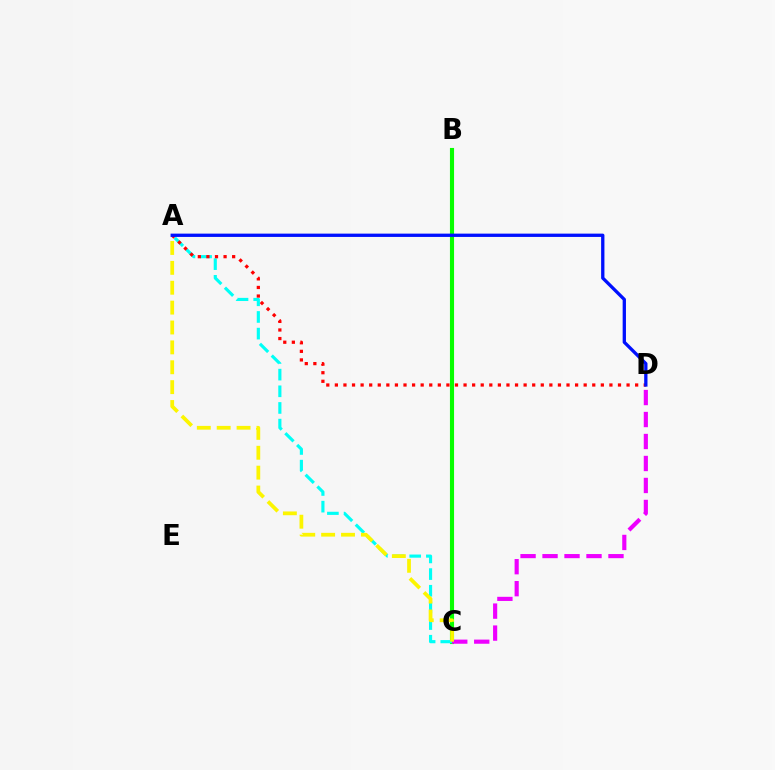{('B', 'C'): [{'color': '#08ff00', 'line_style': 'solid', 'thickness': 2.96}], ('A', 'C'): [{'color': '#00fff6', 'line_style': 'dashed', 'thickness': 2.26}, {'color': '#fcf500', 'line_style': 'dashed', 'thickness': 2.7}], ('A', 'D'): [{'color': '#ff0000', 'line_style': 'dotted', 'thickness': 2.33}, {'color': '#0010ff', 'line_style': 'solid', 'thickness': 2.38}], ('C', 'D'): [{'color': '#ee00ff', 'line_style': 'dashed', 'thickness': 2.99}]}